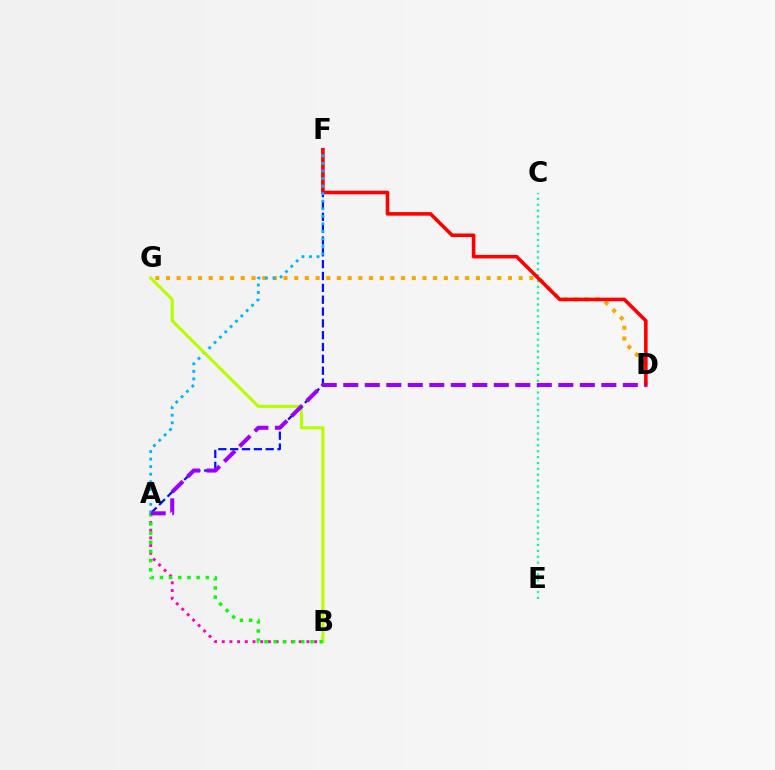{('C', 'E'): [{'color': '#00ff9d', 'line_style': 'dotted', 'thickness': 1.59}], ('D', 'G'): [{'color': '#ffa500', 'line_style': 'dotted', 'thickness': 2.9}], ('A', 'F'): [{'color': '#0010ff', 'line_style': 'dashed', 'thickness': 1.61}, {'color': '#00b5ff', 'line_style': 'dotted', 'thickness': 2.05}], ('D', 'F'): [{'color': '#ff0000', 'line_style': 'solid', 'thickness': 2.58}], ('A', 'B'): [{'color': '#ff00bd', 'line_style': 'dotted', 'thickness': 2.09}, {'color': '#08ff00', 'line_style': 'dotted', 'thickness': 2.5}], ('B', 'G'): [{'color': '#b3ff00', 'line_style': 'solid', 'thickness': 2.2}], ('A', 'D'): [{'color': '#9b00ff', 'line_style': 'dashed', 'thickness': 2.92}]}